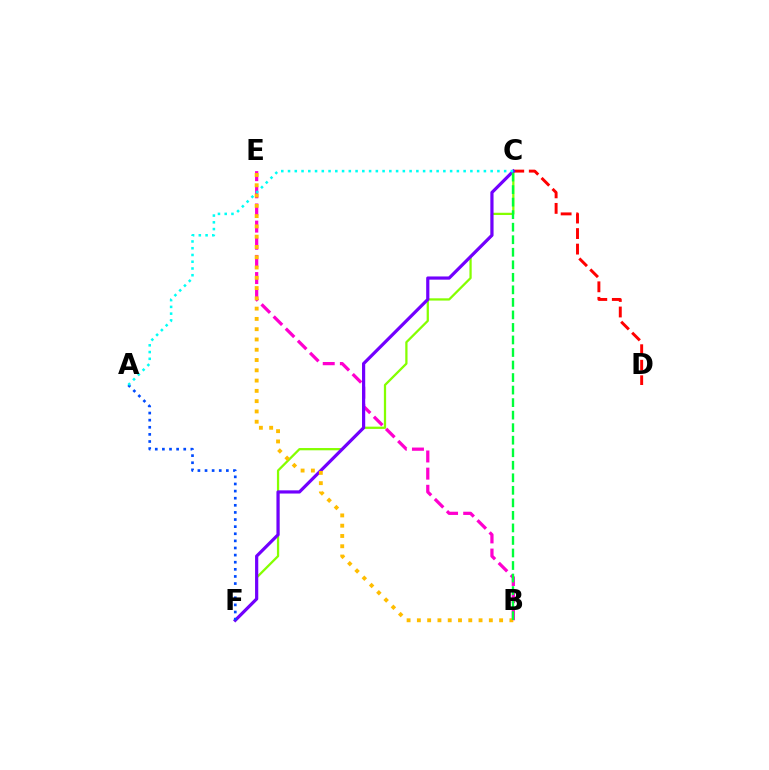{('C', 'F'): [{'color': '#84ff00', 'line_style': 'solid', 'thickness': 1.63}, {'color': '#7200ff', 'line_style': 'solid', 'thickness': 2.3}], ('B', 'E'): [{'color': '#ff00cf', 'line_style': 'dashed', 'thickness': 2.33}, {'color': '#ffbd00', 'line_style': 'dotted', 'thickness': 2.79}], ('C', 'D'): [{'color': '#ff0000', 'line_style': 'dashed', 'thickness': 2.11}], ('A', 'F'): [{'color': '#004bff', 'line_style': 'dotted', 'thickness': 1.93}], ('B', 'C'): [{'color': '#00ff39', 'line_style': 'dashed', 'thickness': 1.7}], ('A', 'C'): [{'color': '#00fff6', 'line_style': 'dotted', 'thickness': 1.83}]}